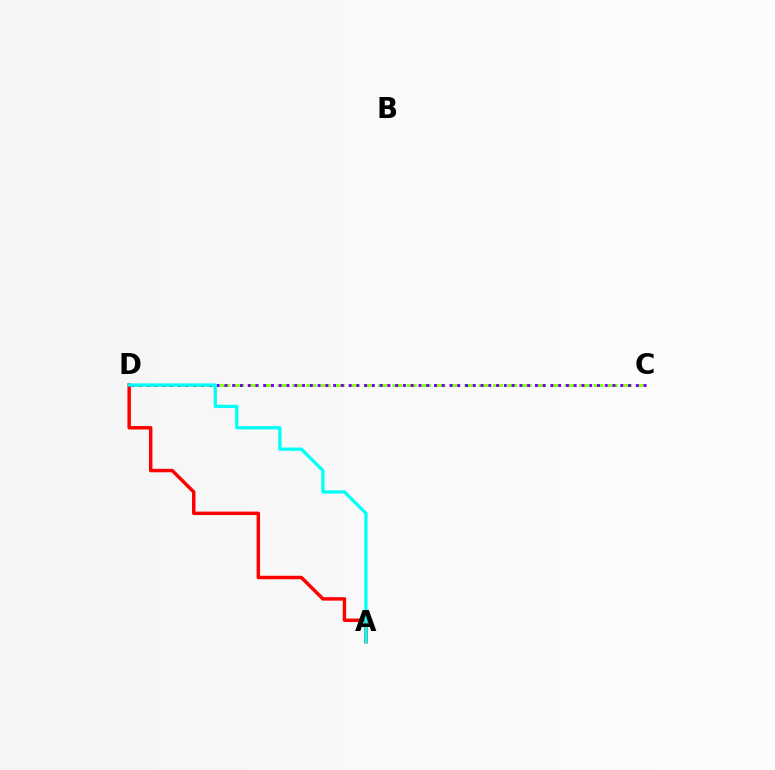{('C', 'D'): [{'color': '#84ff00', 'line_style': 'dashed', 'thickness': 1.95}, {'color': '#7200ff', 'line_style': 'dotted', 'thickness': 2.11}], ('A', 'D'): [{'color': '#ff0000', 'line_style': 'solid', 'thickness': 2.49}, {'color': '#00fff6', 'line_style': 'solid', 'thickness': 2.34}]}